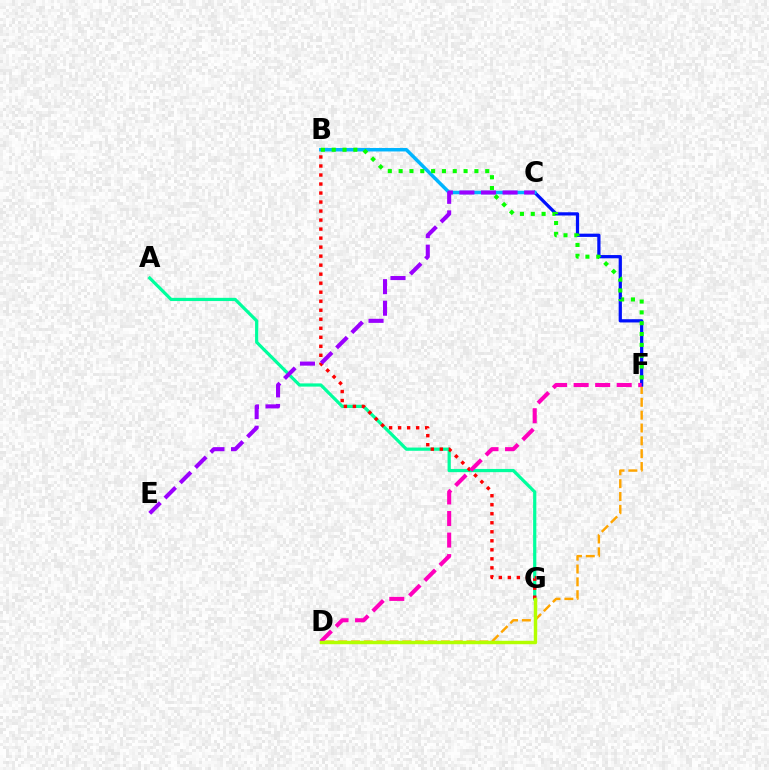{('D', 'F'): [{'color': '#ffa500', 'line_style': 'dashed', 'thickness': 1.74}, {'color': '#ff00bd', 'line_style': 'dashed', 'thickness': 2.93}], ('A', 'G'): [{'color': '#00ff9d', 'line_style': 'solid', 'thickness': 2.31}], ('B', 'G'): [{'color': '#ff0000', 'line_style': 'dotted', 'thickness': 2.45}], ('C', 'F'): [{'color': '#0010ff', 'line_style': 'solid', 'thickness': 2.33}], ('B', 'C'): [{'color': '#00b5ff', 'line_style': 'solid', 'thickness': 2.51}], ('C', 'E'): [{'color': '#9b00ff', 'line_style': 'dashed', 'thickness': 2.93}], ('B', 'F'): [{'color': '#08ff00', 'line_style': 'dotted', 'thickness': 2.94}], ('D', 'G'): [{'color': '#b3ff00', 'line_style': 'solid', 'thickness': 2.48}]}